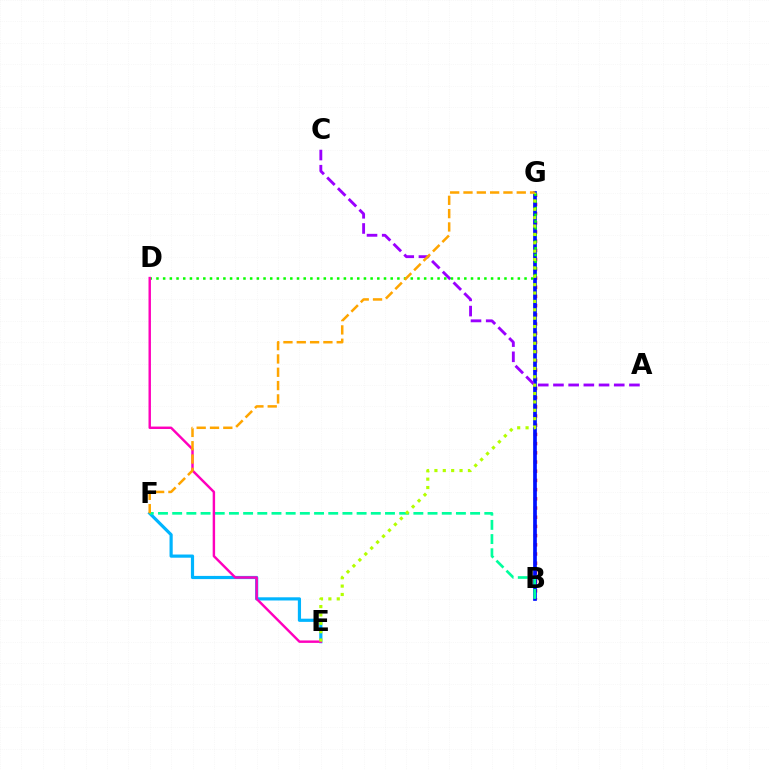{('B', 'G'): [{'color': '#ff0000', 'line_style': 'dotted', 'thickness': 2.5}, {'color': '#0010ff', 'line_style': 'solid', 'thickness': 2.67}], ('E', 'F'): [{'color': '#00b5ff', 'line_style': 'solid', 'thickness': 2.29}], ('B', 'F'): [{'color': '#00ff9d', 'line_style': 'dashed', 'thickness': 1.93}], ('A', 'C'): [{'color': '#9b00ff', 'line_style': 'dashed', 'thickness': 2.06}], ('D', 'G'): [{'color': '#08ff00', 'line_style': 'dotted', 'thickness': 1.82}], ('D', 'E'): [{'color': '#ff00bd', 'line_style': 'solid', 'thickness': 1.75}], ('E', 'G'): [{'color': '#b3ff00', 'line_style': 'dotted', 'thickness': 2.28}], ('F', 'G'): [{'color': '#ffa500', 'line_style': 'dashed', 'thickness': 1.81}]}